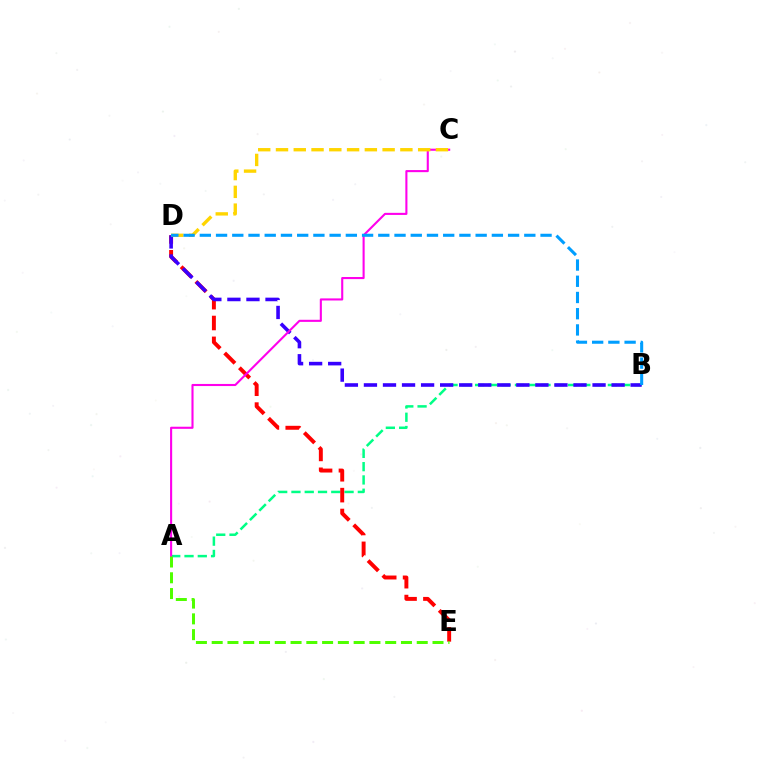{('A', 'B'): [{'color': '#00ff86', 'line_style': 'dashed', 'thickness': 1.8}], ('D', 'E'): [{'color': '#ff0000', 'line_style': 'dashed', 'thickness': 2.83}], ('B', 'D'): [{'color': '#3700ff', 'line_style': 'dashed', 'thickness': 2.59}, {'color': '#009eff', 'line_style': 'dashed', 'thickness': 2.2}], ('A', 'C'): [{'color': '#ff00ed', 'line_style': 'solid', 'thickness': 1.51}], ('A', 'E'): [{'color': '#4fff00', 'line_style': 'dashed', 'thickness': 2.14}], ('C', 'D'): [{'color': '#ffd500', 'line_style': 'dashed', 'thickness': 2.41}]}